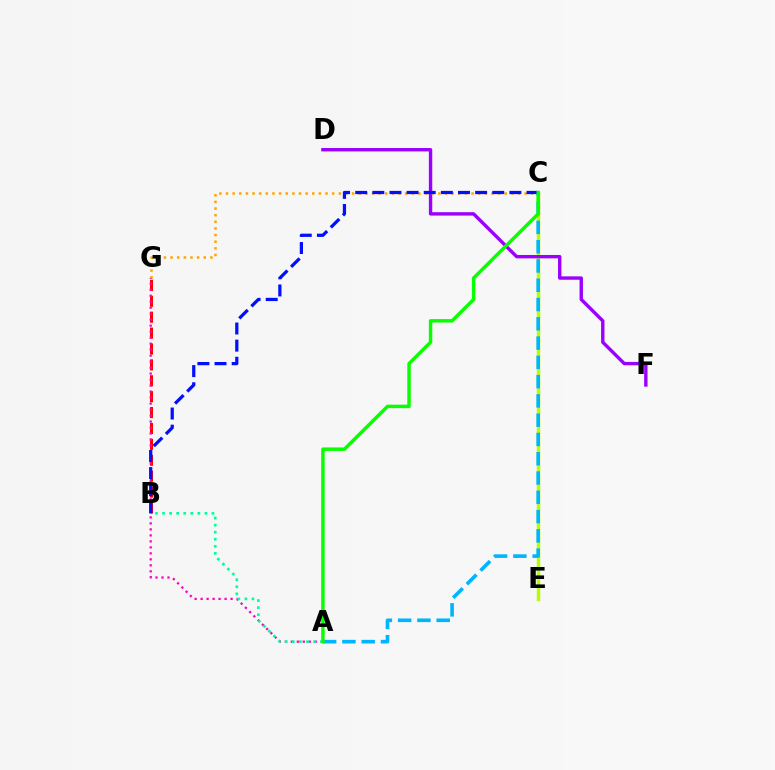{('B', 'G'): [{'color': '#ff0000', 'line_style': 'dashed', 'thickness': 2.16}], ('C', 'E'): [{'color': '#b3ff00', 'line_style': 'solid', 'thickness': 2.48}], ('A', 'C'): [{'color': '#00b5ff', 'line_style': 'dashed', 'thickness': 2.62}, {'color': '#08ff00', 'line_style': 'solid', 'thickness': 2.49}], ('D', 'F'): [{'color': '#9b00ff', 'line_style': 'solid', 'thickness': 2.44}], ('C', 'G'): [{'color': '#ffa500', 'line_style': 'dotted', 'thickness': 1.8}], ('A', 'G'): [{'color': '#ff00bd', 'line_style': 'dotted', 'thickness': 1.63}], ('A', 'B'): [{'color': '#00ff9d', 'line_style': 'dotted', 'thickness': 1.92}], ('B', 'C'): [{'color': '#0010ff', 'line_style': 'dashed', 'thickness': 2.33}]}